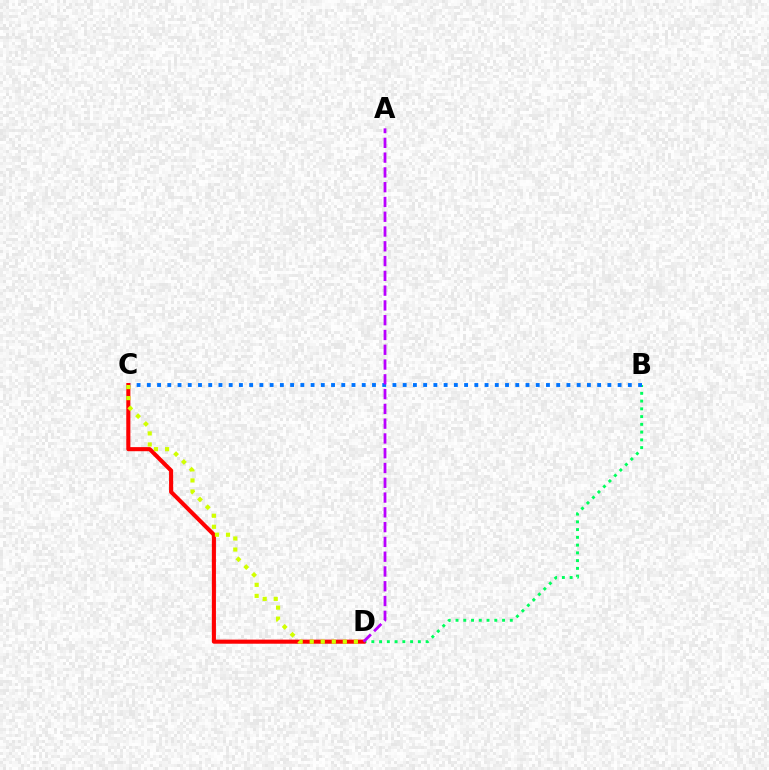{('B', 'D'): [{'color': '#00ff5c', 'line_style': 'dotted', 'thickness': 2.11}], ('B', 'C'): [{'color': '#0074ff', 'line_style': 'dotted', 'thickness': 2.78}], ('C', 'D'): [{'color': '#ff0000', 'line_style': 'solid', 'thickness': 2.94}, {'color': '#d1ff00', 'line_style': 'dotted', 'thickness': 3.0}], ('A', 'D'): [{'color': '#b900ff', 'line_style': 'dashed', 'thickness': 2.01}]}